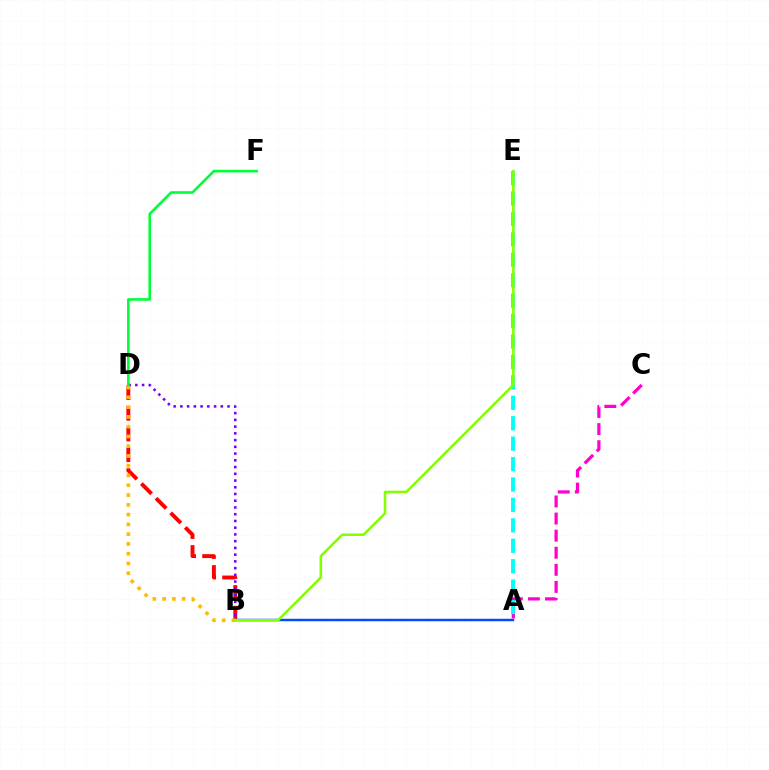{('B', 'D'): [{'color': '#ff0000', 'line_style': 'dashed', 'thickness': 2.81}, {'color': '#7200ff', 'line_style': 'dotted', 'thickness': 1.83}, {'color': '#ffbd00', 'line_style': 'dotted', 'thickness': 2.66}], ('A', 'B'): [{'color': '#004bff', 'line_style': 'solid', 'thickness': 1.78}], ('A', 'C'): [{'color': '#ff00cf', 'line_style': 'dashed', 'thickness': 2.32}], ('A', 'E'): [{'color': '#00fff6', 'line_style': 'dashed', 'thickness': 2.77}], ('B', 'E'): [{'color': '#84ff00', 'line_style': 'solid', 'thickness': 1.86}], ('D', 'F'): [{'color': '#00ff39', 'line_style': 'solid', 'thickness': 1.89}]}